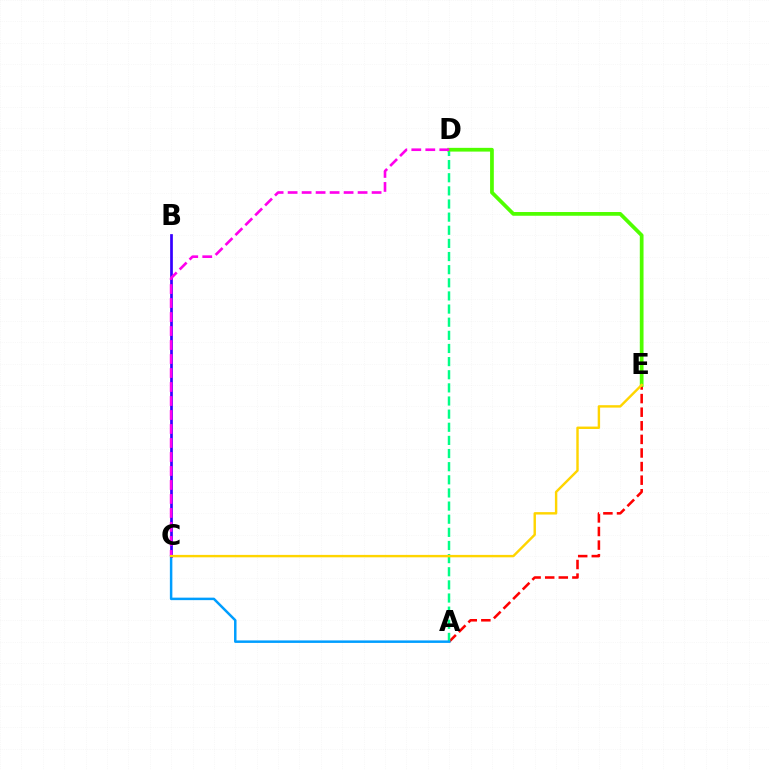{('A', 'E'): [{'color': '#ff0000', 'line_style': 'dashed', 'thickness': 1.85}], ('A', 'D'): [{'color': '#00ff86', 'line_style': 'dashed', 'thickness': 1.78}], ('A', 'C'): [{'color': '#009eff', 'line_style': 'solid', 'thickness': 1.79}], ('D', 'E'): [{'color': '#4fff00', 'line_style': 'solid', 'thickness': 2.69}], ('B', 'C'): [{'color': '#3700ff', 'line_style': 'solid', 'thickness': 1.96}], ('C', 'D'): [{'color': '#ff00ed', 'line_style': 'dashed', 'thickness': 1.9}], ('C', 'E'): [{'color': '#ffd500', 'line_style': 'solid', 'thickness': 1.74}]}